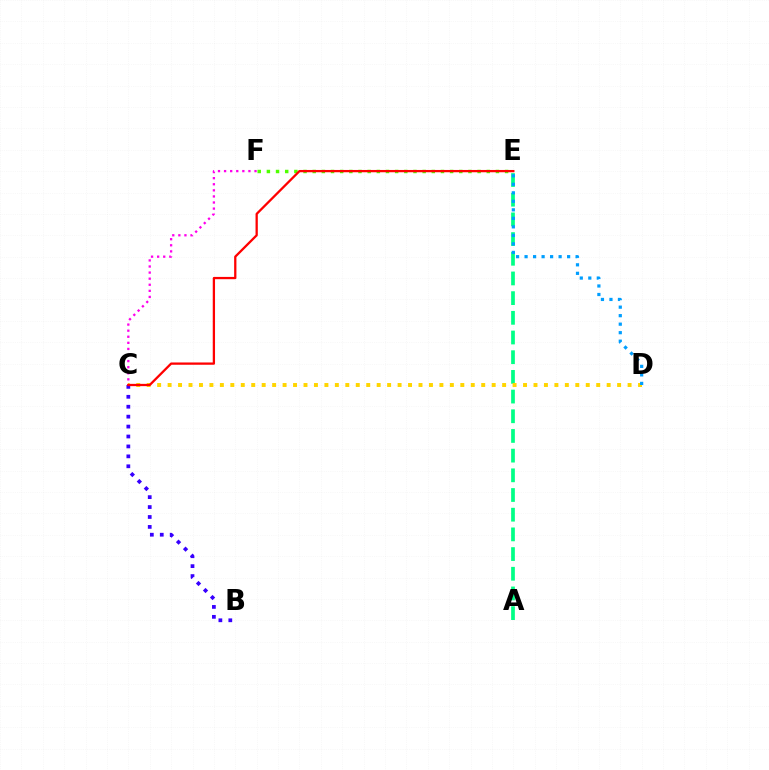{('A', 'E'): [{'color': '#00ff86', 'line_style': 'dashed', 'thickness': 2.67}], ('C', 'F'): [{'color': '#ff00ed', 'line_style': 'dotted', 'thickness': 1.65}], ('C', 'D'): [{'color': '#ffd500', 'line_style': 'dotted', 'thickness': 2.84}], ('B', 'C'): [{'color': '#3700ff', 'line_style': 'dotted', 'thickness': 2.7}], ('D', 'E'): [{'color': '#009eff', 'line_style': 'dotted', 'thickness': 2.31}], ('E', 'F'): [{'color': '#4fff00', 'line_style': 'dotted', 'thickness': 2.49}], ('C', 'E'): [{'color': '#ff0000', 'line_style': 'solid', 'thickness': 1.64}]}